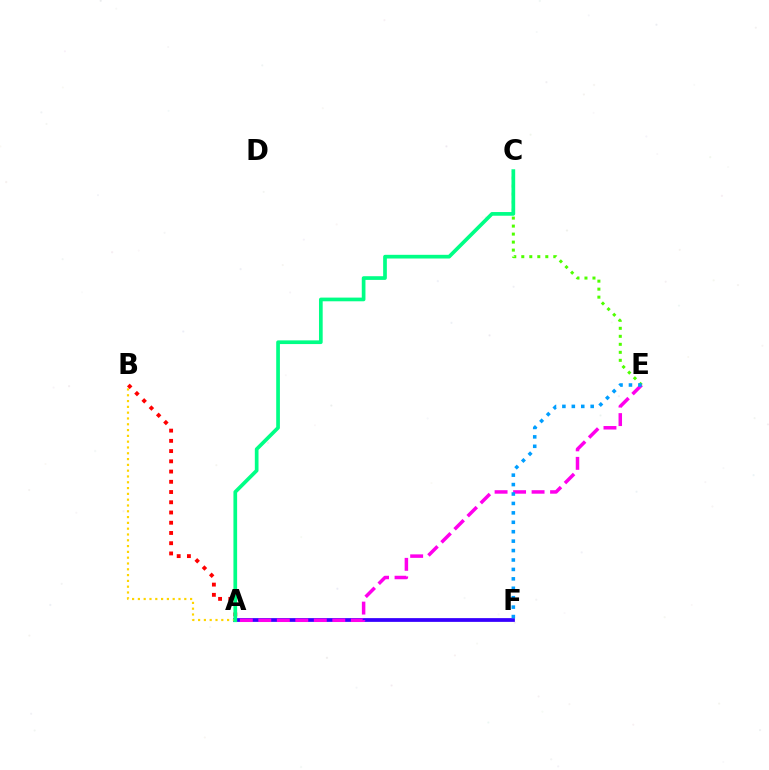{('C', 'E'): [{'color': '#4fff00', 'line_style': 'dotted', 'thickness': 2.17}], ('A', 'F'): [{'color': '#3700ff', 'line_style': 'solid', 'thickness': 2.71}], ('A', 'E'): [{'color': '#ff00ed', 'line_style': 'dashed', 'thickness': 2.51}], ('A', 'B'): [{'color': '#ffd500', 'line_style': 'dotted', 'thickness': 1.58}, {'color': '#ff0000', 'line_style': 'dotted', 'thickness': 2.78}], ('E', 'F'): [{'color': '#009eff', 'line_style': 'dotted', 'thickness': 2.56}], ('A', 'C'): [{'color': '#00ff86', 'line_style': 'solid', 'thickness': 2.66}]}